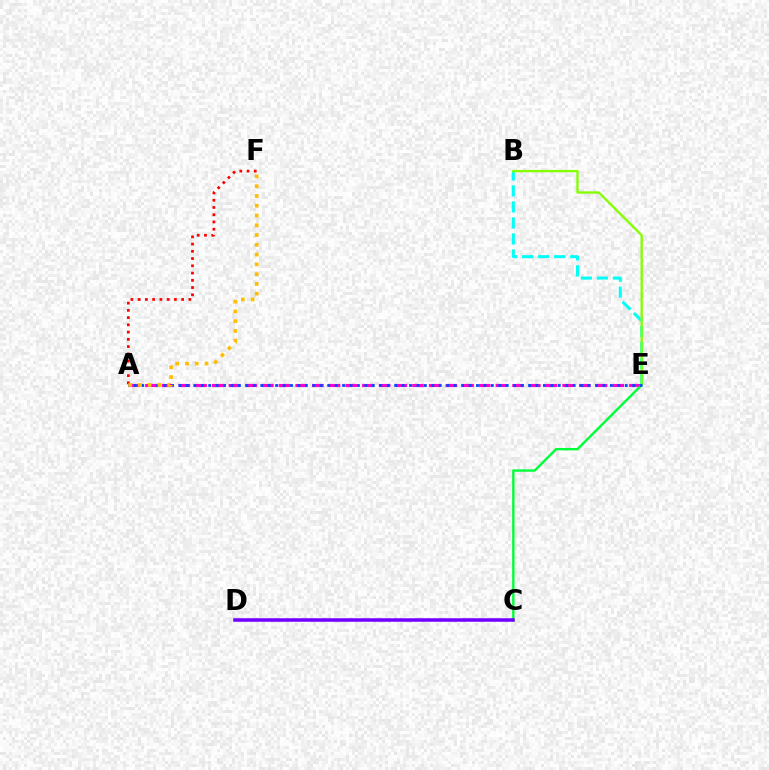{('A', 'E'): [{'color': '#ff00cf', 'line_style': 'dashed', 'thickness': 2.27}, {'color': '#004bff', 'line_style': 'dotted', 'thickness': 2.02}], ('C', 'E'): [{'color': '#00ff39', 'line_style': 'solid', 'thickness': 1.72}], ('B', 'E'): [{'color': '#00fff6', 'line_style': 'dashed', 'thickness': 2.18}, {'color': '#84ff00', 'line_style': 'solid', 'thickness': 1.68}], ('A', 'F'): [{'color': '#ff0000', 'line_style': 'dotted', 'thickness': 1.97}, {'color': '#ffbd00', 'line_style': 'dotted', 'thickness': 2.66}], ('C', 'D'): [{'color': '#7200ff', 'line_style': 'solid', 'thickness': 2.54}]}